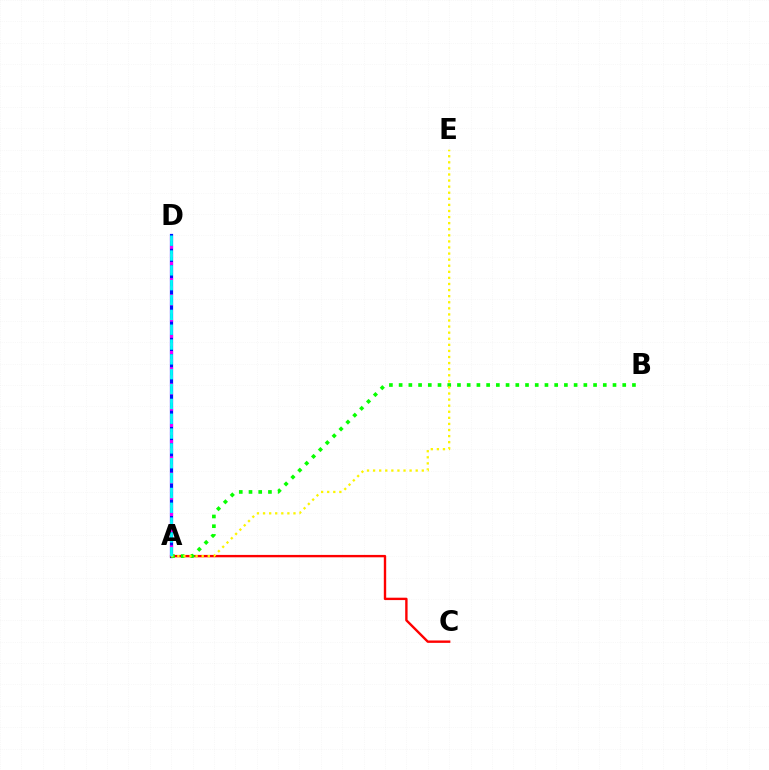{('A', 'D'): [{'color': '#0010ff', 'line_style': 'solid', 'thickness': 2.31}, {'color': '#ee00ff', 'line_style': 'dotted', 'thickness': 2.2}, {'color': '#00fff6', 'line_style': 'dashed', 'thickness': 2.02}], ('A', 'C'): [{'color': '#ff0000', 'line_style': 'solid', 'thickness': 1.72}], ('A', 'B'): [{'color': '#08ff00', 'line_style': 'dotted', 'thickness': 2.64}], ('A', 'E'): [{'color': '#fcf500', 'line_style': 'dotted', 'thickness': 1.65}]}